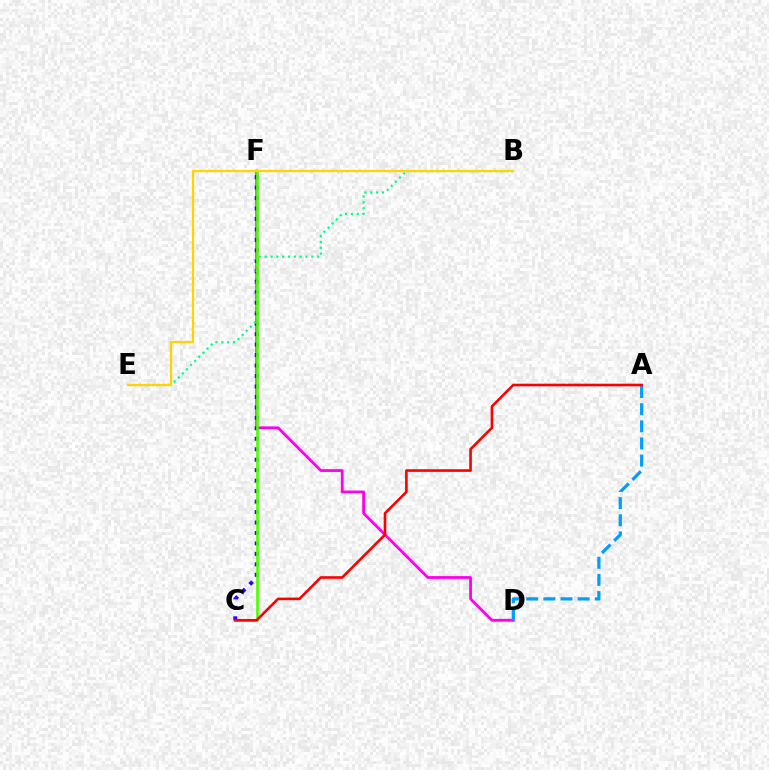{('D', 'F'): [{'color': '#ff00ed', 'line_style': 'solid', 'thickness': 2.01}], ('C', 'F'): [{'color': '#3700ff', 'line_style': 'dotted', 'thickness': 2.84}, {'color': '#4fff00', 'line_style': 'solid', 'thickness': 1.93}], ('A', 'D'): [{'color': '#009eff', 'line_style': 'dashed', 'thickness': 2.33}], ('B', 'E'): [{'color': '#00ff86', 'line_style': 'dotted', 'thickness': 1.58}, {'color': '#ffd500', 'line_style': 'solid', 'thickness': 1.63}], ('A', 'C'): [{'color': '#ff0000', 'line_style': 'solid', 'thickness': 1.89}]}